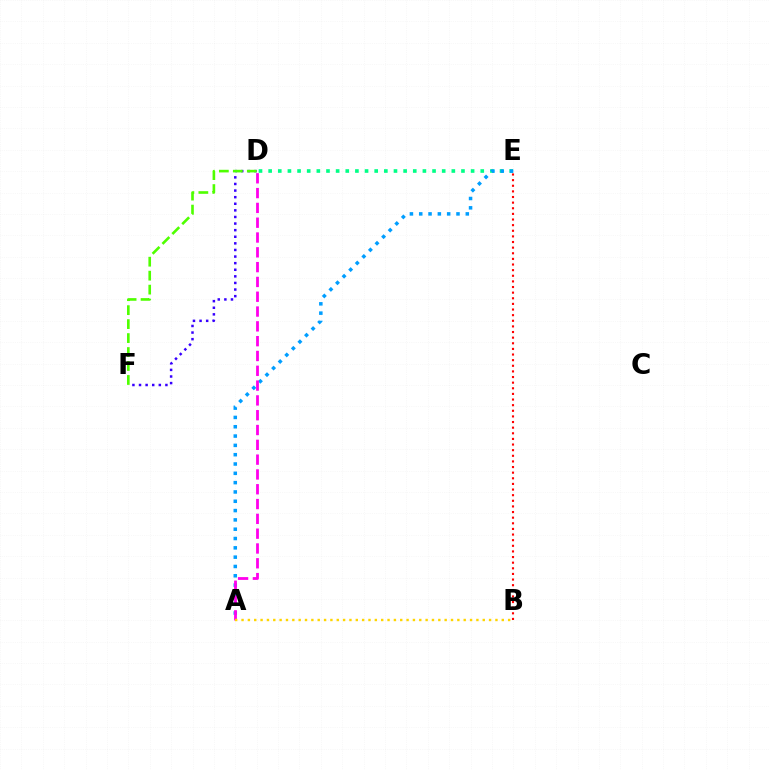{('D', 'E'): [{'color': '#00ff86', 'line_style': 'dotted', 'thickness': 2.62}], ('D', 'F'): [{'color': '#3700ff', 'line_style': 'dotted', 'thickness': 1.79}, {'color': '#4fff00', 'line_style': 'dashed', 'thickness': 1.9}], ('A', 'E'): [{'color': '#009eff', 'line_style': 'dotted', 'thickness': 2.53}], ('A', 'D'): [{'color': '#ff00ed', 'line_style': 'dashed', 'thickness': 2.01}], ('A', 'B'): [{'color': '#ffd500', 'line_style': 'dotted', 'thickness': 1.72}], ('B', 'E'): [{'color': '#ff0000', 'line_style': 'dotted', 'thickness': 1.53}]}